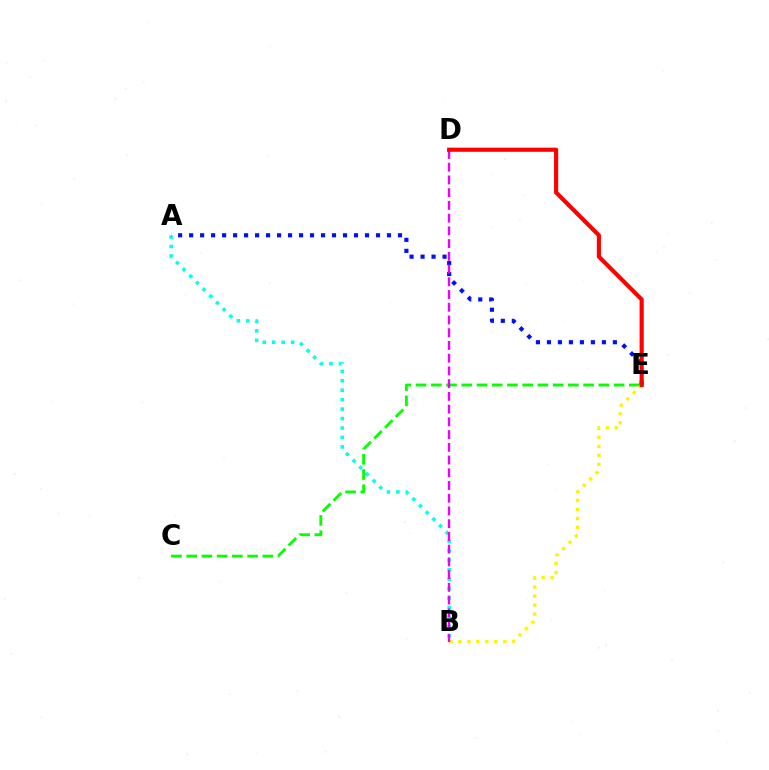{('C', 'E'): [{'color': '#08ff00', 'line_style': 'dashed', 'thickness': 2.07}], ('B', 'E'): [{'color': '#fcf500', 'line_style': 'dotted', 'thickness': 2.44}], ('A', 'B'): [{'color': '#00fff6', 'line_style': 'dotted', 'thickness': 2.57}], ('A', 'E'): [{'color': '#0010ff', 'line_style': 'dotted', 'thickness': 2.99}], ('B', 'D'): [{'color': '#ee00ff', 'line_style': 'dashed', 'thickness': 1.73}], ('D', 'E'): [{'color': '#ff0000', 'line_style': 'solid', 'thickness': 2.98}]}